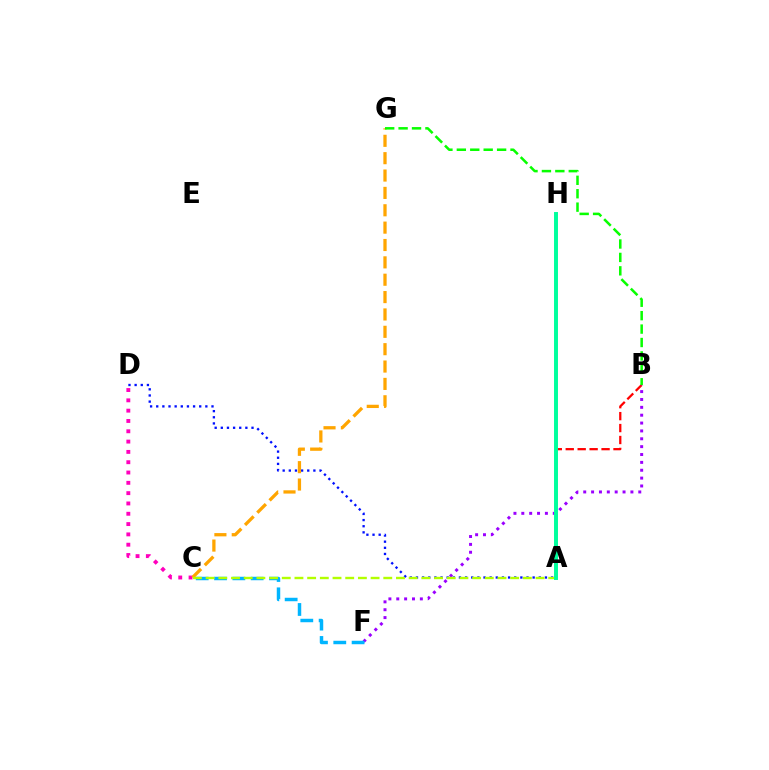{('A', 'B'): [{'color': '#ff0000', 'line_style': 'dashed', 'thickness': 1.62}], ('A', 'D'): [{'color': '#0010ff', 'line_style': 'dotted', 'thickness': 1.67}], ('C', 'D'): [{'color': '#ff00bd', 'line_style': 'dotted', 'thickness': 2.8}], ('C', 'G'): [{'color': '#ffa500', 'line_style': 'dashed', 'thickness': 2.36}], ('B', 'F'): [{'color': '#9b00ff', 'line_style': 'dotted', 'thickness': 2.14}], ('C', 'F'): [{'color': '#00b5ff', 'line_style': 'dashed', 'thickness': 2.49}], ('A', 'C'): [{'color': '#b3ff00', 'line_style': 'dashed', 'thickness': 1.72}], ('A', 'H'): [{'color': '#00ff9d', 'line_style': 'solid', 'thickness': 2.84}], ('B', 'G'): [{'color': '#08ff00', 'line_style': 'dashed', 'thickness': 1.82}]}